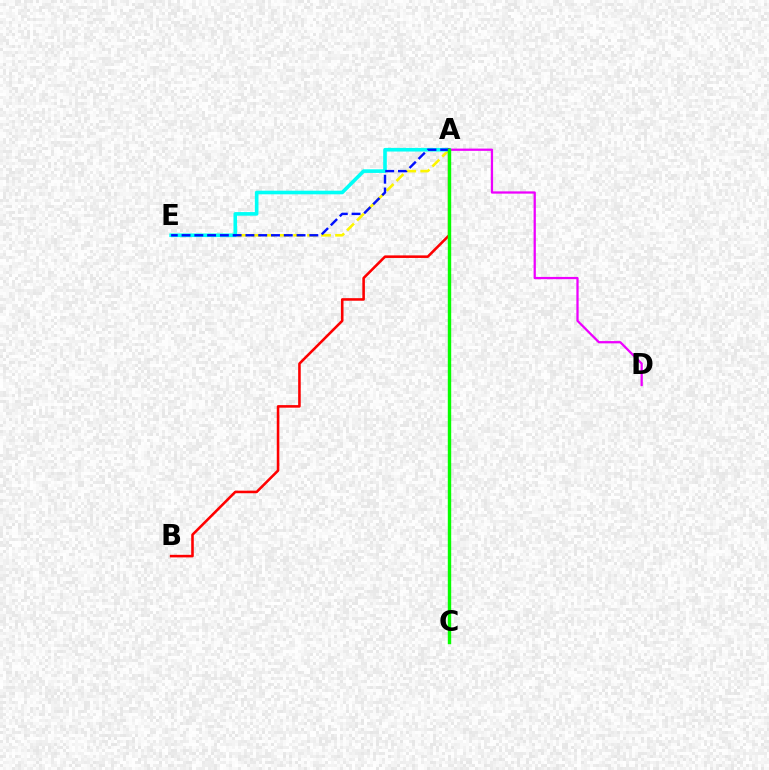{('A', 'D'): [{'color': '#ee00ff', 'line_style': 'solid', 'thickness': 1.63}], ('A', 'E'): [{'color': '#fcf500', 'line_style': 'dashed', 'thickness': 1.9}, {'color': '#00fff6', 'line_style': 'solid', 'thickness': 2.6}, {'color': '#0010ff', 'line_style': 'dashed', 'thickness': 1.74}], ('A', 'B'): [{'color': '#ff0000', 'line_style': 'solid', 'thickness': 1.85}], ('A', 'C'): [{'color': '#08ff00', 'line_style': 'solid', 'thickness': 2.44}]}